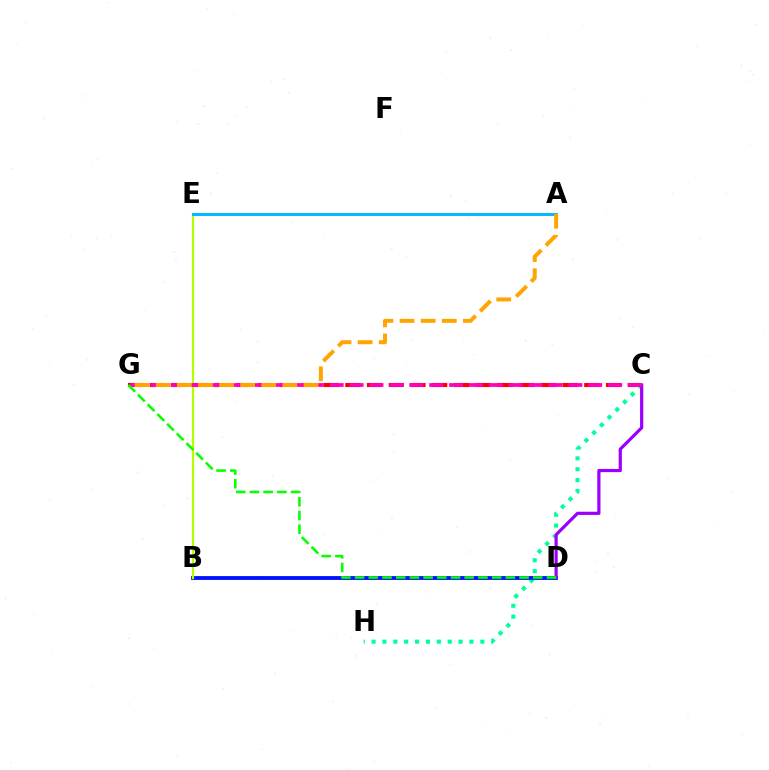{('C', 'H'): [{'color': '#00ff9d', 'line_style': 'dotted', 'thickness': 2.95}], ('B', 'D'): [{'color': '#0010ff', 'line_style': 'solid', 'thickness': 2.75}], ('B', 'E'): [{'color': '#b3ff00', 'line_style': 'solid', 'thickness': 1.58}], ('C', 'D'): [{'color': '#9b00ff', 'line_style': 'solid', 'thickness': 2.31}], ('C', 'G'): [{'color': '#ff0000', 'line_style': 'dashed', 'thickness': 2.95}, {'color': '#ff00bd', 'line_style': 'dashed', 'thickness': 2.7}], ('A', 'E'): [{'color': '#00b5ff', 'line_style': 'solid', 'thickness': 2.08}], ('D', 'G'): [{'color': '#08ff00', 'line_style': 'dashed', 'thickness': 1.86}], ('A', 'G'): [{'color': '#ffa500', 'line_style': 'dashed', 'thickness': 2.87}]}